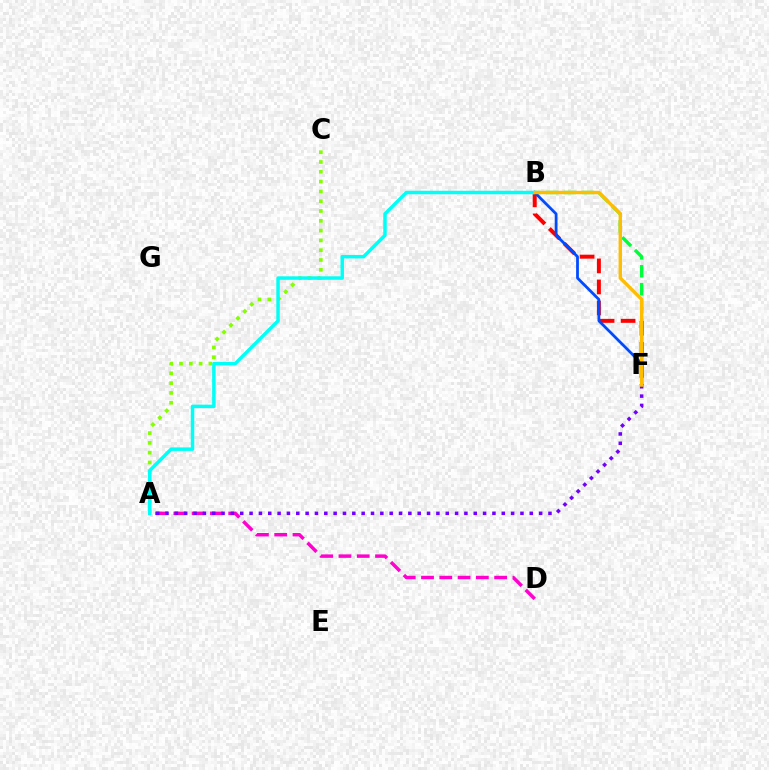{('B', 'F'): [{'color': '#00ff39', 'line_style': 'dashed', 'thickness': 2.43}, {'color': '#ff0000', 'line_style': 'dashed', 'thickness': 2.86}, {'color': '#004bff', 'line_style': 'solid', 'thickness': 2.0}, {'color': '#ffbd00', 'line_style': 'solid', 'thickness': 2.44}], ('A', 'C'): [{'color': '#84ff00', 'line_style': 'dotted', 'thickness': 2.66}], ('A', 'D'): [{'color': '#ff00cf', 'line_style': 'dashed', 'thickness': 2.48}], ('A', 'F'): [{'color': '#7200ff', 'line_style': 'dotted', 'thickness': 2.54}], ('A', 'B'): [{'color': '#00fff6', 'line_style': 'solid', 'thickness': 2.5}]}